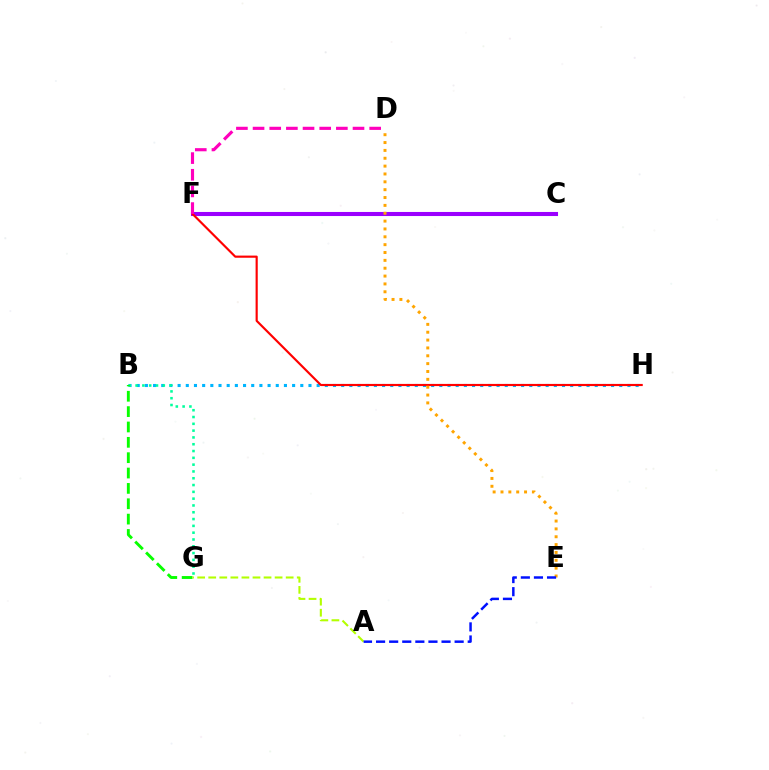{('B', 'H'): [{'color': '#00b5ff', 'line_style': 'dotted', 'thickness': 2.22}], ('B', 'G'): [{'color': '#00ff9d', 'line_style': 'dotted', 'thickness': 1.85}, {'color': '#08ff00', 'line_style': 'dashed', 'thickness': 2.09}], ('A', 'G'): [{'color': '#b3ff00', 'line_style': 'dashed', 'thickness': 1.5}], ('C', 'F'): [{'color': '#9b00ff', 'line_style': 'solid', 'thickness': 2.93}], ('F', 'H'): [{'color': '#ff0000', 'line_style': 'solid', 'thickness': 1.55}], ('D', 'F'): [{'color': '#ff00bd', 'line_style': 'dashed', 'thickness': 2.26}], ('D', 'E'): [{'color': '#ffa500', 'line_style': 'dotted', 'thickness': 2.13}], ('A', 'E'): [{'color': '#0010ff', 'line_style': 'dashed', 'thickness': 1.78}]}